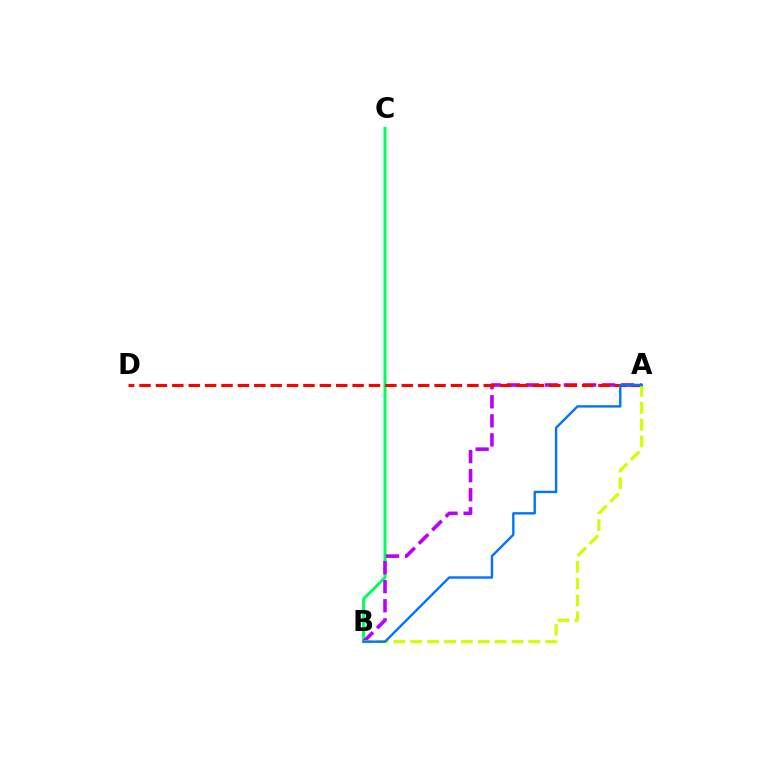{('B', 'C'): [{'color': '#00ff5c', 'line_style': 'solid', 'thickness': 2.17}], ('A', 'B'): [{'color': '#b900ff', 'line_style': 'dashed', 'thickness': 2.59}, {'color': '#d1ff00', 'line_style': 'dashed', 'thickness': 2.29}, {'color': '#0074ff', 'line_style': 'solid', 'thickness': 1.72}], ('A', 'D'): [{'color': '#ff0000', 'line_style': 'dashed', 'thickness': 2.23}]}